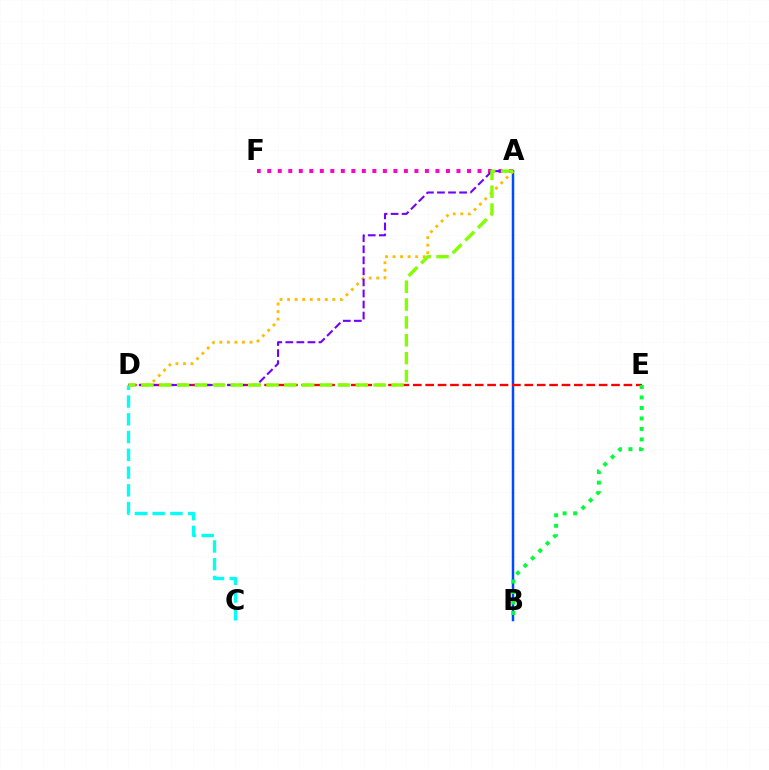{('A', 'B'): [{'color': '#004bff', 'line_style': 'solid', 'thickness': 1.79}], ('D', 'E'): [{'color': '#ff0000', 'line_style': 'dashed', 'thickness': 1.68}], ('A', 'F'): [{'color': '#ff00cf', 'line_style': 'dotted', 'thickness': 2.86}], ('A', 'D'): [{'color': '#ffbd00', 'line_style': 'dotted', 'thickness': 2.05}, {'color': '#7200ff', 'line_style': 'dashed', 'thickness': 1.5}, {'color': '#84ff00', 'line_style': 'dashed', 'thickness': 2.43}], ('B', 'E'): [{'color': '#00ff39', 'line_style': 'dotted', 'thickness': 2.85}], ('C', 'D'): [{'color': '#00fff6', 'line_style': 'dashed', 'thickness': 2.41}]}